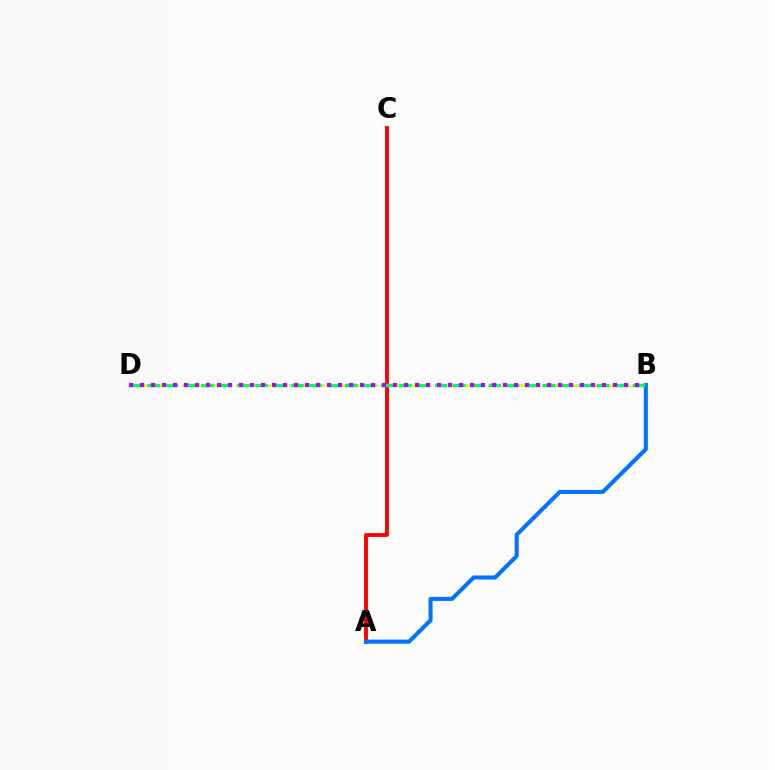{('A', 'C'): [{'color': '#ff0000', 'line_style': 'solid', 'thickness': 2.79}], ('B', 'D'): [{'color': '#d1ff00', 'line_style': 'dashed', 'thickness': 1.81}, {'color': '#00ff5c', 'line_style': 'dashed', 'thickness': 2.44}, {'color': '#b900ff', 'line_style': 'dotted', 'thickness': 2.99}], ('A', 'B'): [{'color': '#0074ff', 'line_style': 'solid', 'thickness': 2.92}]}